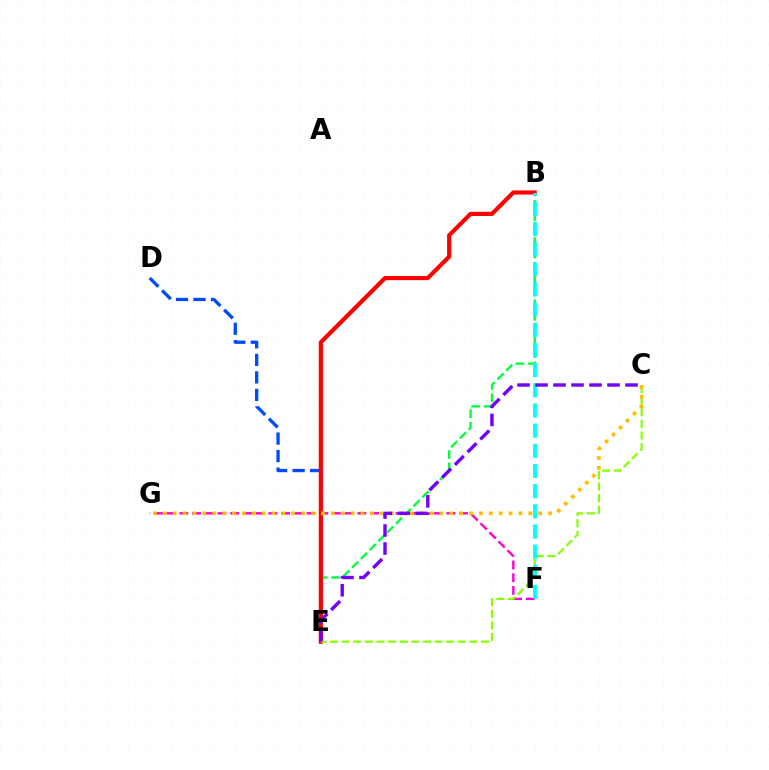{('D', 'E'): [{'color': '#004bff', 'line_style': 'dashed', 'thickness': 2.38}], ('B', 'E'): [{'color': '#00ff39', 'line_style': 'dashed', 'thickness': 1.69}, {'color': '#ff0000', 'line_style': 'solid', 'thickness': 3.0}], ('F', 'G'): [{'color': '#ff00cf', 'line_style': 'dashed', 'thickness': 1.73}], ('C', 'E'): [{'color': '#84ff00', 'line_style': 'dashed', 'thickness': 1.58}, {'color': '#7200ff', 'line_style': 'dashed', 'thickness': 2.44}], ('C', 'G'): [{'color': '#ffbd00', 'line_style': 'dotted', 'thickness': 2.68}], ('B', 'F'): [{'color': '#00fff6', 'line_style': 'dashed', 'thickness': 2.74}]}